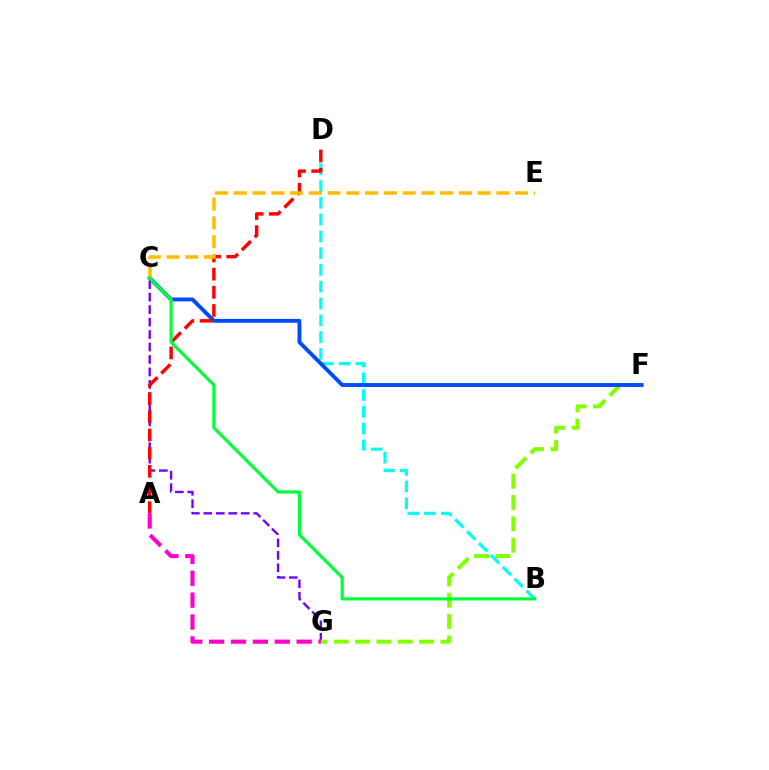{('C', 'G'): [{'color': '#7200ff', 'line_style': 'dashed', 'thickness': 1.69}], ('F', 'G'): [{'color': '#84ff00', 'line_style': 'dashed', 'thickness': 2.9}], ('B', 'D'): [{'color': '#00fff6', 'line_style': 'dashed', 'thickness': 2.28}], ('C', 'F'): [{'color': '#004bff', 'line_style': 'solid', 'thickness': 2.8}], ('A', 'D'): [{'color': '#ff0000', 'line_style': 'dashed', 'thickness': 2.47}], ('A', 'G'): [{'color': '#ff00cf', 'line_style': 'dashed', 'thickness': 2.97}], ('C', 'E'): [{'color': '#ffbd00', 'line_style': 'dashed', 'thickness': 2.55}], ('B', 'C'): [{'color': '#00ff39', 'line_style': 'solid', 'thickness': 2.29}]}